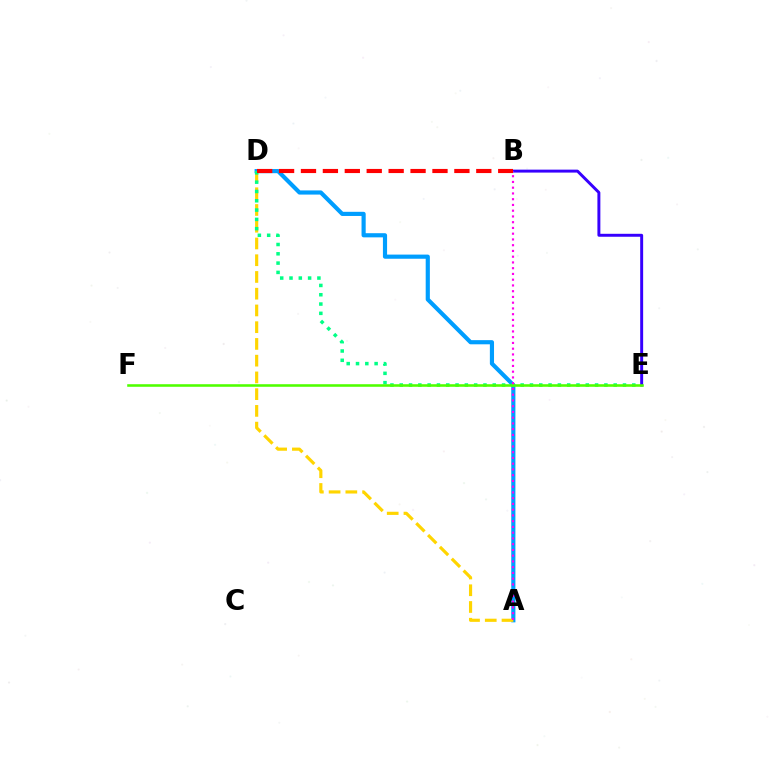{('A', 'D'): [{'color': '#009eff', 'line_style': 'solid', 'thickness': 2.99}, {'color': '#ffd500', 'line_style': 'dashed', 'thickness': 2.27}], ('D', 'E'): [{'color': '#00ff86', 'line_style': 'dotted', 'thickness': 2.53}], ('B', 'E'): [{'color': '#3700ff', 'line_style': 'solid', 'thickness': 2.12}], ('E', 'F'): [{'color': '#4fff00', 'line_style': 'solid', 'thickness': 1.85}], ('A', 'B'): [{'color': '#ff00ed', 'line_style': 'dotted', 'thickness': 1.56}], ('B', 'D'): [{'color': '#ff0000', 'line_style': 'dashed', 'thickness': 2.98}]}